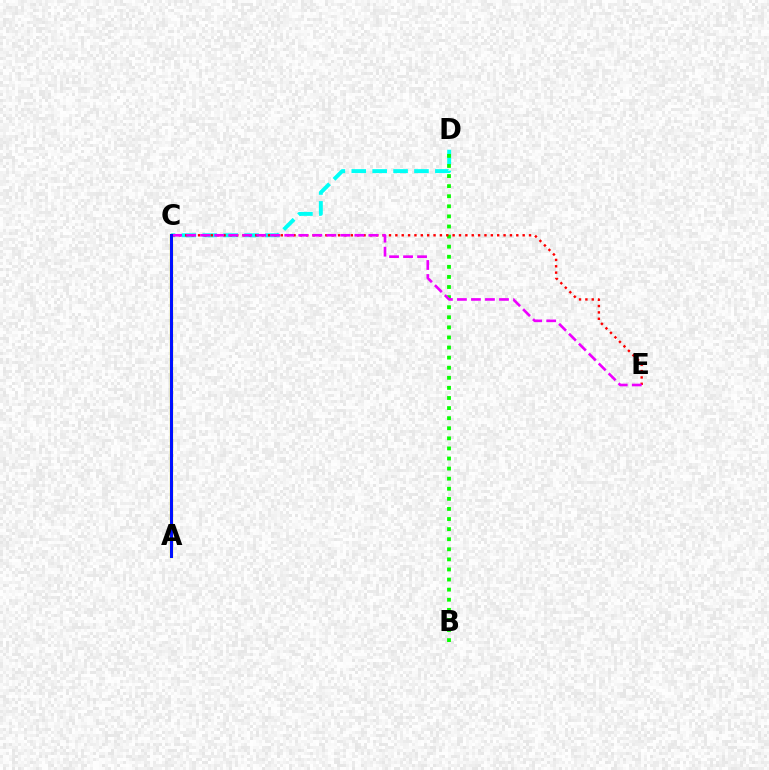{('C', 'D'): [{'color': '#00fff6', 'line_style': 'dashed', 'thickness': 2.84}], ('B', 'D'): [{'color': '#08ff00', 'line_style': 'dotted', 'thickness': 2.74}], ('A', 'C'): [{'color': '#fcf500', 'line_style': 'solid', 'thickness': 2.36}, {'color': '#0010ff', 'line_style': 'solid', 'thickness': 2.21}], ('C', 'E'): [{'color': '#ff0000', 'line_style': 'dotted', 'thickness': 1.73}, {'color': '#ee00ff', 'line_style': 'dashed', 'thickness': 1.9}]}